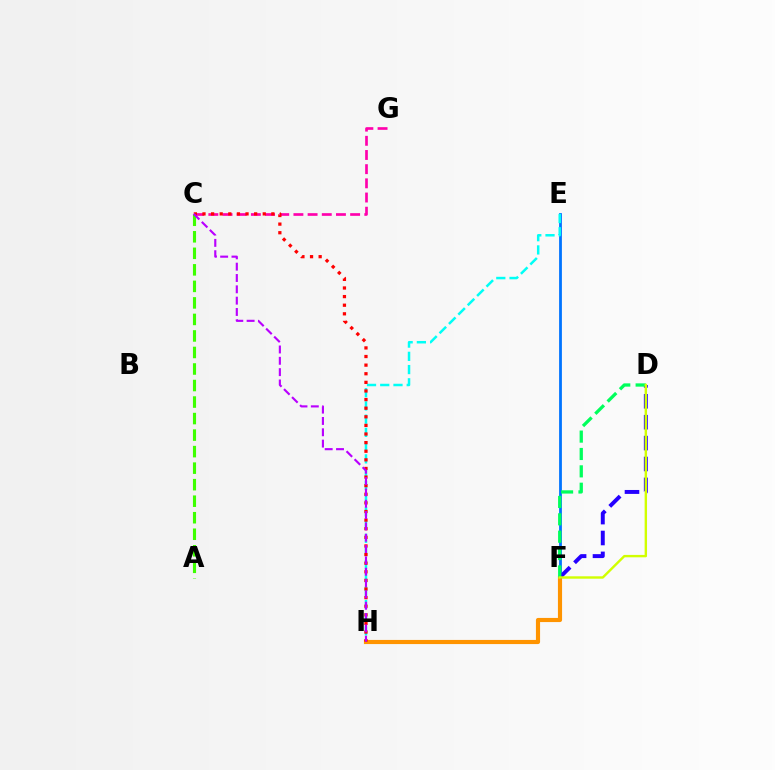{('E', 'F'): [{'color': '#0074ff', 'line_style': 'solid', 'thickness': 2.01}], ('E', 'H'): [{'color': '#00fff6', 'line_style': 'dashed', 'thickness': 1.8}], ('C', 'G'): [{'color': '#ff00ac', 'line_style': 'dashed', 'thickness': 1.93}], ('F', 'H'): [{'color': '#ff9400', 'line_style': 'solid', 'thickness': 2.98}], ('A', 'C'): [{'color': '#3dff00', 'line_style': 'dashed', 'thickness': 2.24}], ('C', 'H'): [{'color': '#ff0000', 'line_style': 'dotted', 'thickness': 2.34}, {'color': '#b900ff', 'line_style': 'dashed', 'thickness': 1.54}], ('D', 'F'): [{'color': '#2500ff', 'line_style': 'dashed', 'thickness': 2.84}, {'color': '#00ff5c', 'line_style': 'dashed', 'thickness': 2.36}, {'color': '#d1ff00', 'line_style': 'solid', 'thickness': 1.73}]}